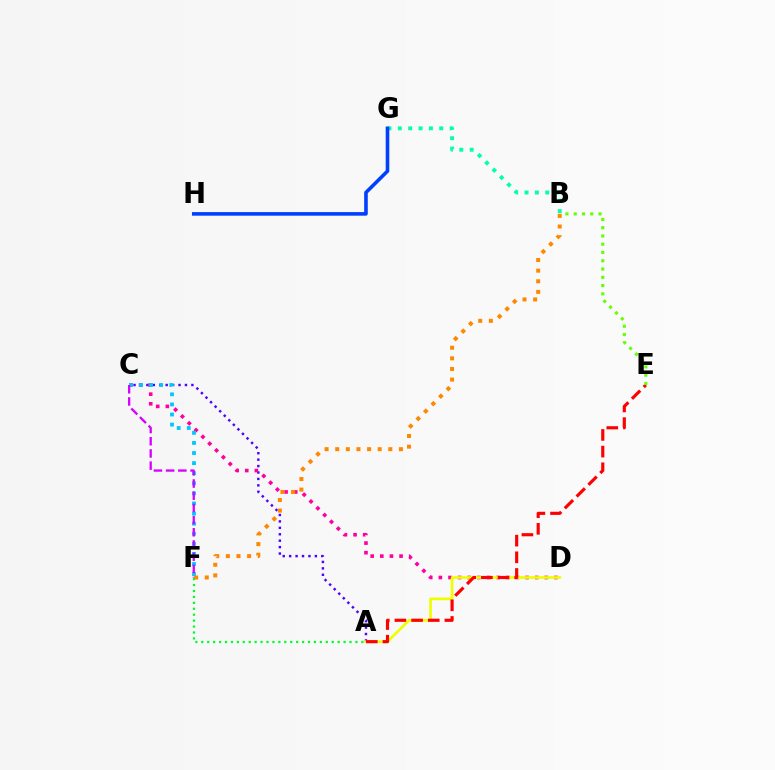{('A', 'C'): [{'color': '#4f00ff', 'line_style': 'dotted', 'thickness': 1.75}], ('C', 'D'): [{'color': '#ff00a0', 'line_style': 'dotted', 'thickness': 2.62}], ('C', 'F'): [{'color': '#00c7ff', 'line_style': 'dotted', 'thickness': 2.74}, {'color': '#d600ff', 'line_style': 'dashed', 'thickness': 1.66}], ('B', 'G'): [{'color': '#00ffaf', 'line_style': 'dotted', 'thickness': 2.81}], ('A', 'D'): [{'color': '#eeff00', 'line_style': 'solid', 'thickness': 1.93}], ('B', 'F'): [{'color': '#ff8800', 'line_style': 'dotted', 'thickness': 2.89}], ('G', 'H'): [{'color': '#003fff', 'line_style': 'solid', 'thickness': 2.59}], ('A', 'E'): [{'color': '#ff0000', 'line_style': 'dashed', 'thickness': 2.26}], ('A', 'F'): [{'color': '#00ff27', 'line_style': 'dotted', 'thickness': 1.61}], ('B', 'E'): [{'color': '#66ff00', 'line_style': 'dotted', 'thickness': 2.25}]}